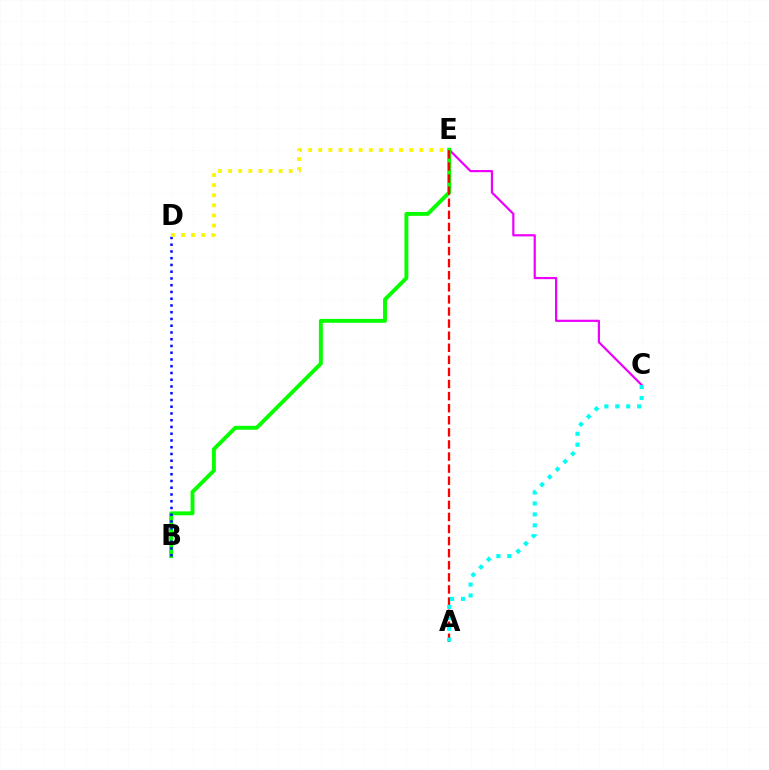{('C', 'E'): [{'color': '#ee00ff', 'line_style': 'solid', 'thickness': 1.59}], ('B', 'E'): [{'color': '#08ff00', 'line_style': 'solid', 'thickness': 2.82}], ('B', 'D'): [{'color': '#0010ff', 'line_style': 'dotted', 'thickness': 1.83}], ('A', 'E'): [{'color': '#ff0000', 'line_style': 'dashed', 'thickness': 1.64}], ('D', 'E'): [{'color': '#fcf500', 'line_style': 'dotted', 'thickness': 2.74}], ('A', 'C'): [{'color': '#00fff6', 'line_style': 'dotted', 'thickness': 2.97}]}